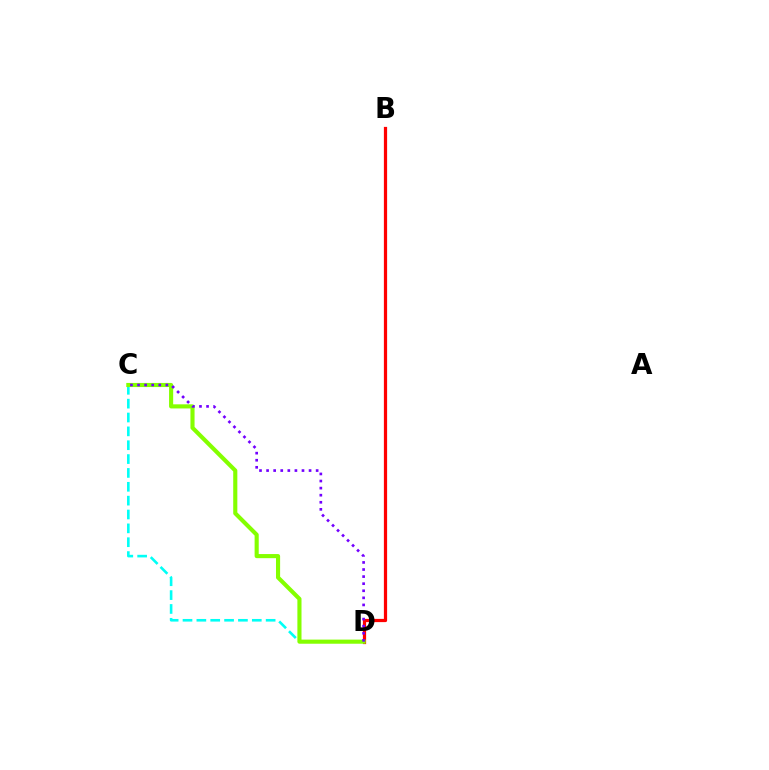{('B', 'D'): [{'color': '#ff0000', 'line_style': 'solid', 'thickness': 2.33}], ('C', 'D'): [{'color': '#00fff6', 'line_style': 'dashed', 'thickness': 1.88}, {'color': '#84ff00', 'line_style': 'solid', 'thickness': 2.96}, {'color': '#7200ff', 'line_style': 'dotted', 'thickness': 1.92}]}